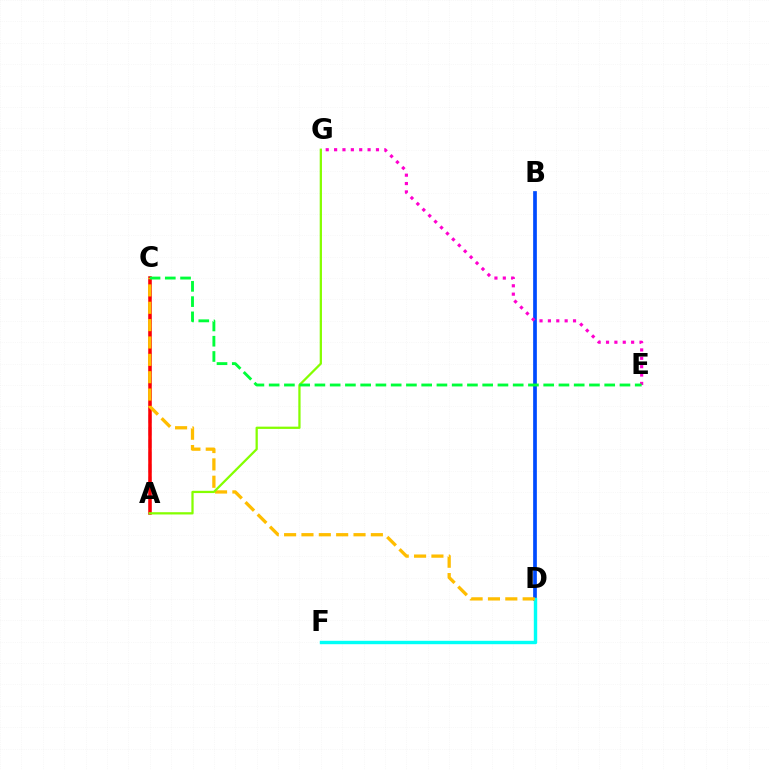{('A', 'C'): [{'color': '#7200ff', 'line_style': 'dashed', 'thickness': 1.69}, {'color': '#ff0000', 'line_style': 'solid', 'thickness': 2.53}], ('B', 'D'): [{'color': '#004bff', 'line_style': 'solid', 'thickness': 2.67}], ('D', 'F'): [{'color': '#00fff6', 'line_style': 'solid', 'thickness': 2.45}], ('C', 'D'): [{'color': '#ffbd00', 'line_style': 'dashed', 'thickness': 2.36}], ('A', 'G'): [{'color': '#84ff00', 'line_style': 'solid', 'thickness': 1.63}], ('E', 'G'): [{'color': '#ff00cf', 'line_style': 'dotted', 'thickness': 2.27}], ('C', 'E'): [{'color': '#00ff39', 'line_style': 'dashed', 'thickness': 2.07}]}